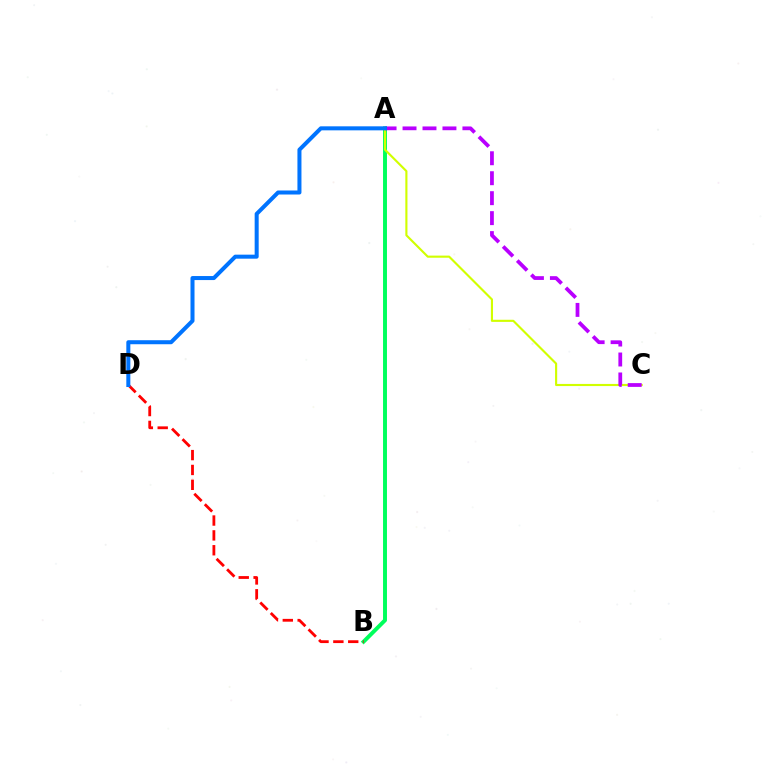{('A', 'B'): [{'color': '#00ff5c', 'line_style': 'solid', 'thickness': 2.83}], ('A', 'C'): [{'color': '#d1ff00', 'line_style': 'solid', 'thickness': 1.53}, {'color': '#b900ff', 'line_style': 'dashed', 'thickness': 2.71}], ('B', 'D'): [{'color': '#ff0000', 'line_style': 'dashed', 'thickness': 2.02}], ('A', 'D'): [{'color': '#0074ff', 'line_style': 'solid', 'thickness': 2.9}]}